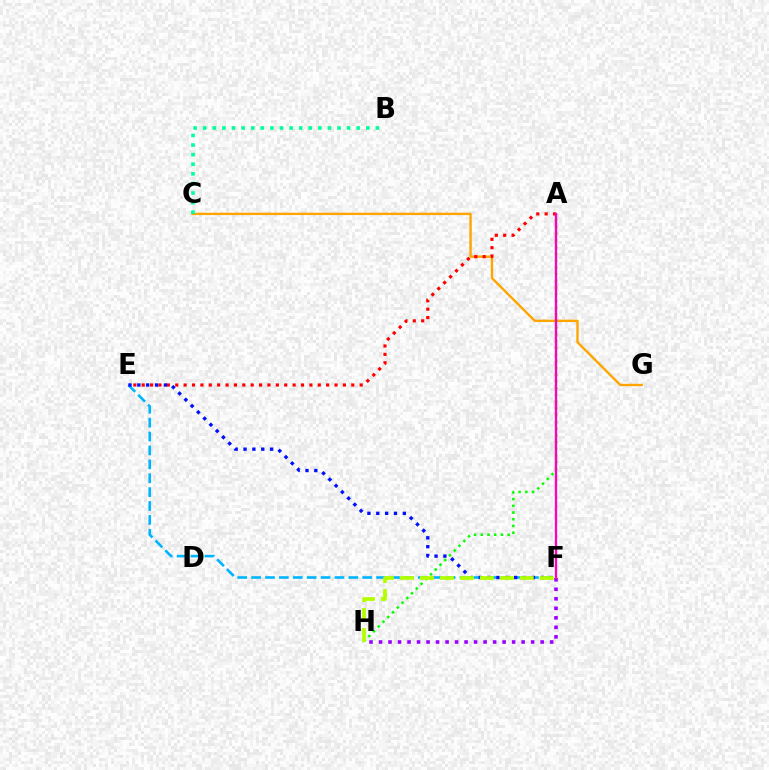{('C', 'G'): [{'color': '#ffa500', 'line_style': 'solid', 'thickness': 1.72}], ('E', 'F'): [{'color': '#00b5ff', 'line_style': 'dashed', 'thickness': 1.89}, {'color': '#0010ff', 'line_style': 'dotted', 'thickness': 2.4}], ('A', 'E'): [{'color': '#ff0000', 'line_style': 'dotted', 'thickness': 2.28}], ('F', 'H'): [{'color': '#9b00ff', 'line_style': 'dotted', 'thickness': 2.58}, {'color': '#b3ff00', 'line_style': 'dashed', 'thickness': 2.71}], ('A', 'H'): [{'color': '#08ff00', 'line_style': 'dotted', 'thickness': 1.82}], ('A', 'F'): [{'color': '#ff00bd', 'line_style': 'solid', 'thickness': 1.68}], ('B', 'C'): [{'color': '#00ff9d', 'line_style': 'dotted', 'thickness': 2.61}]}